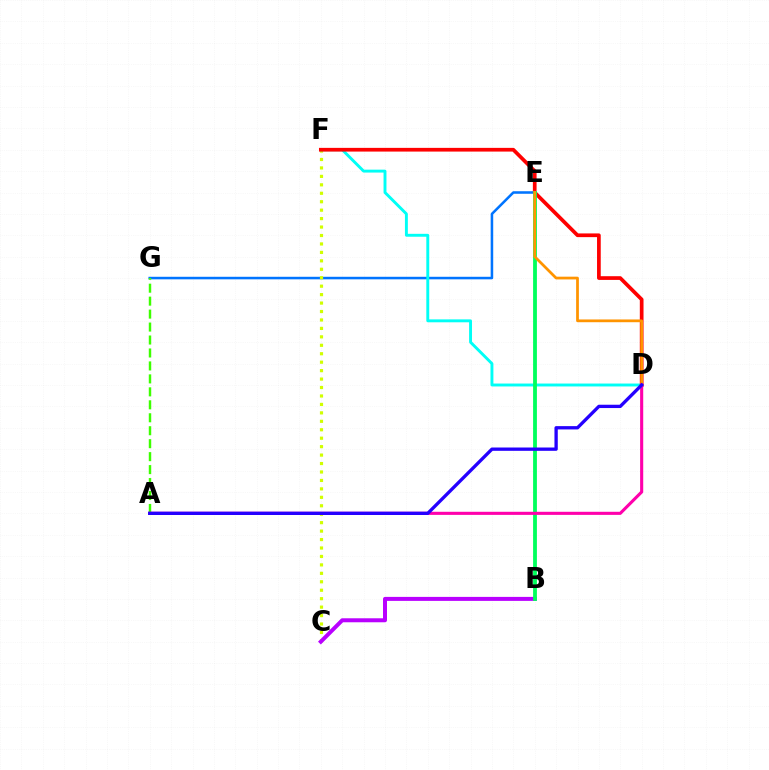{('E', 'G'): [{'color': '#0074ff', 'line_style': 'solid', 'thickness': 1.83}], ('C', 'F'): [{'color': '#d1ff00', 'line_style': 'dotted', 'thickness': 2.29}], ('D', 'F'): [{'color': '#00fff6', 'line_style': 'solid', 'thickness': 2.1}, {'color': '#ff0000', 'line_style': 'solid', 'thickness': 2.67}], ('B', 'C'): [{'color': '#b900ff', 'line_style': 'solid', 'thickness': 2.87}], ('A', 'G'): [{'color': '#3dff00', 'line_style': 'dashed', 'thickness': 1.76}], ('B', 'E'): [{'color': '#00ff5c', 'line_style': 'solid', 'thickness': 2.74}], ('D', 'E'): [{'color': '#ff9400', 'line_style': 'solid', 'thickness': 1.98}], ('A', 'D'): [{'color': '#ff00ac', 'line_style': 'solid', 'thickness': 2.23}, {'color': '#2500ff', 'line_style': 'solid', 'thickness': 2.39}]}